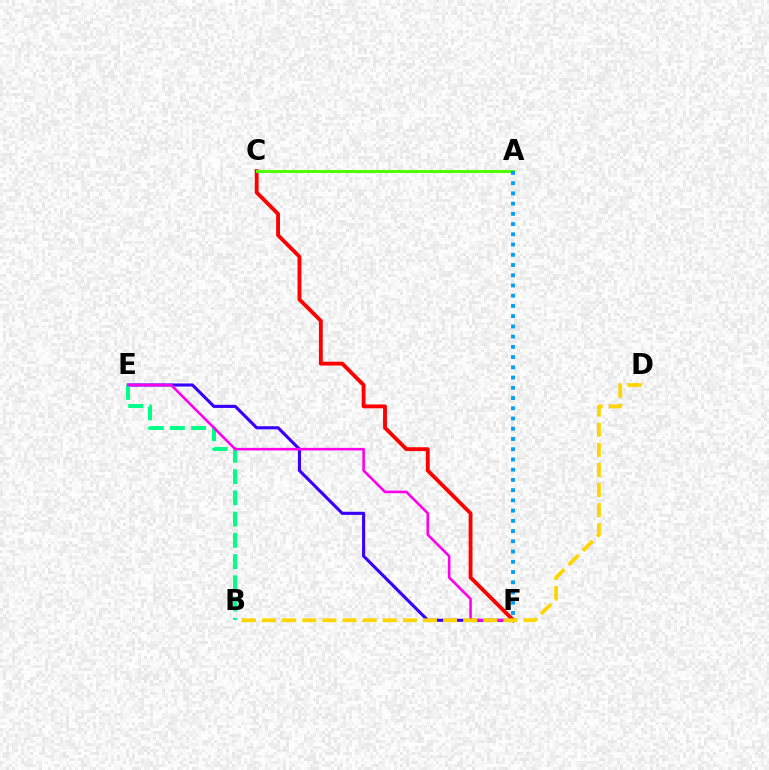{('C', 'F'): [{'color': '#ff0000', 'line_style': 'solid', 'thickness': 2.76}], ('E', 'F'): [{'color': '#3700ff', 'line_style': 'solid', 'thickness': 2.23}, {'color': '#ff00ed', 'line_style': 'solid', 'thickness': 1.87}], ('A', 'C'): [{'color': '#4fff00', 'line_style': 'solid', 'thickness': 2.13}], ('B', 'E'): [{'color': '#00ff86', 'line_style': 'dashed', 'thickness': 2.89}], ('B', 'D'): [{'color': '#ffd500', 'line_style': 'dashed', 'thickness': 2.73}], ('A', 'F'): [{'color': '#009eff', 'line_style': 'dotted', 'thickness': 2.78}]}